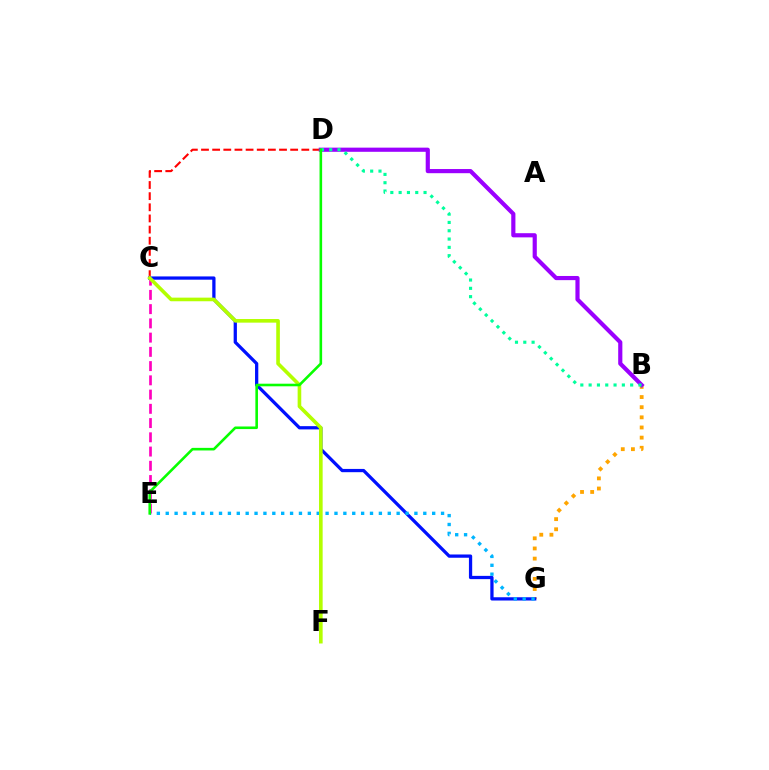{('C', 'D'): [{'color': '#ff0000', 'line_style': 'dashed', 'thickness': 1.51}], ('B', 'G'): [{'color': '#ffa500', 'line_style': 'dotted', 'thickness': 2.76}], ('C', 'G'): [{'color': '#0010ff', 'line_style': 'solid', 'thickness': 2.35}], ('C', 'E'): [{'color': '#ff00bd', 'line_style': 'dashed', 'thickness': 1.93}], ('B', 'D'): [{'color': '#9b00ff', 'line_style': 'solid', 'thickness': 3.0}, {'color': '#00ff9d', 'line_style': 'dotted', 'thickness': 2.26}], ('E', 'G'): [{'color': '#00b5ff', 'line_style': 'dotted', 'thickness': 2.41}], ('C', 'F'): [{'color': '#b3ff00', 'line_style': 'solid', 'thickness': 2.61}], ('D', 'E'): [{'color': '#08ff00', 'line_style': 'solid', 'thickness': 1.87}]}